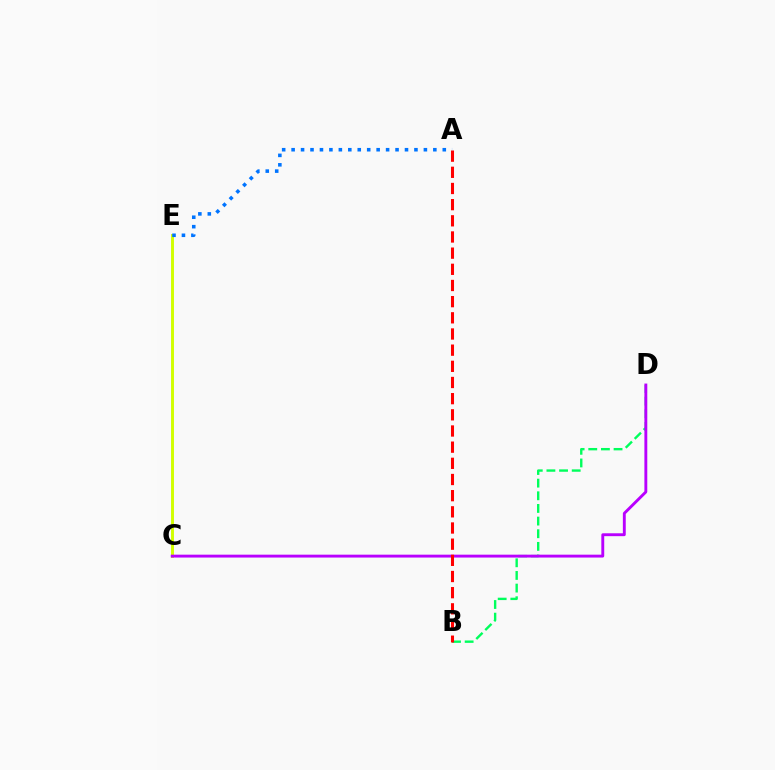{('B', 'D'): [{'color': '#00ff5c', 'line_style': 'dashed', 'thickness': 1.72}], ('C', 'E'): [{'color': '#d1ff00', 'line_style': 'solid', 'thickness': 2.1}], ('C', 'D'): [{'color': '#b900ff', 'line_style': 'solid', 'thickness': 2.08}], ('A', 'B'): [{'color': '#ff0000', 'line_style': 'dashed', 'thickness': 2.2}], ('A', 'E'): [{'color': '#0074ff', 'line_style': 'dotted', 'thickness': 2.57}]}